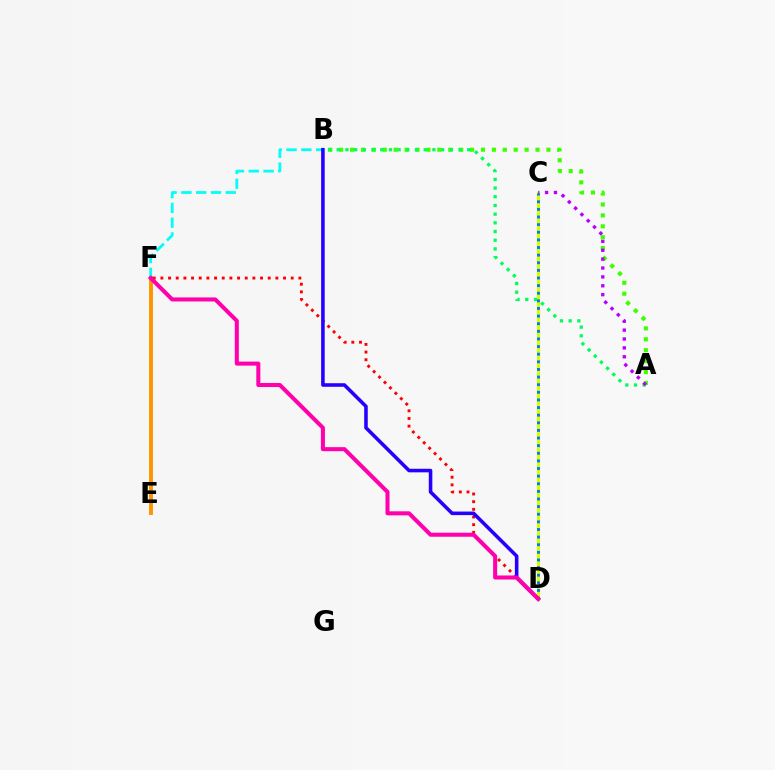{('E', 'F'): [{'color': '#ff9400', 'line_style': 'solid', 'thickness': 2.8}], ('B', 'F'): [{'color': '#00fff6', 'line_style': 'dashed', 'thickness': 2.01}], ('A', 'B'): [{'color': '#3dff00', 'line_style': 'dotted', 'thickness': 2.96}, {'color': '#00ff5c', 'line_style': 'dotted', 'thickness': 2.36}], ('D', 'F'): [{'color': '#ff0000', 'line_style': 'dotted', 'thickness': 2.08}, {'color': '#ff00ac', 'line_style': 'solid', 'thickness': 2.91}], ('C', 'D'): [{'color': '#d1ff00', 'line_style': 'solid', 'thickness': 2.28}, {'color': '#0074ff', 'line_style': 'dotted', 'thickness': 2.07}], ('B', 'D'): [{'color': '#2500ff', 'line_style': 'solid', 'thickness': 2.57}], ('A', 'C'): [{'color': '#b900ff', 'line_style': 'dotted', 'thickness': 2.41}]}